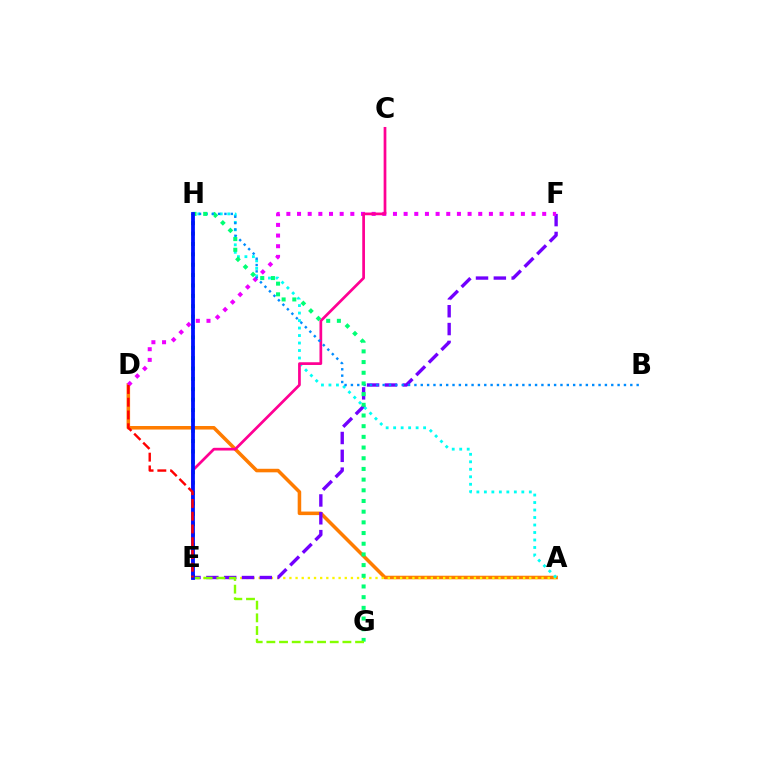{('A', 'D'): [{'color': '#ff7c00', 'line_style': 'solid', 'thickness': 2.55}], ('A', 'E'): [{'color': '#fcf500', 'line_style': 'dotted', 'thickness': 1.67}], ('E', 'H'): [{'color': '#08ff00', 'line_style': 'dotted', 'thickness': 2.82}, {'color': '#0010ff', 'line_style': 'solid', 'thickness': 2.73}], ('E', 'F'): [{'color': '#7200ff', 'line_style': 'dashed', 'thickness': 2.42}], ('A', 'H'): [{'color': '#00fff6', 'line_style': 'dotted', 'thickness': 2.04}], ('D', 'F'): [{'color': '#ee00ff', 'line_style': 'dotted', 'thickness': 2.9}], ('C', 'E'): [{'color': '#ff0094', 'line_style': 'solid', 'thickness': 1.96}], ('B', 'H'): [{'color': '#008cff', 'line_style': 'dotted', 'thickness': 1.73}], ('G', 'H'): [{'color': '#00ff74', 'line_style': 'dotted', 'thickness': 2.9}], ('E', 'G'): [{'color': '#84ff00', 'line_style': 'dashed', 'thickness': 1.72}], ('D', 'E'): [{'color': '#ff0000', 'line_style': 'dashed', 'thickness': 1.73}]}